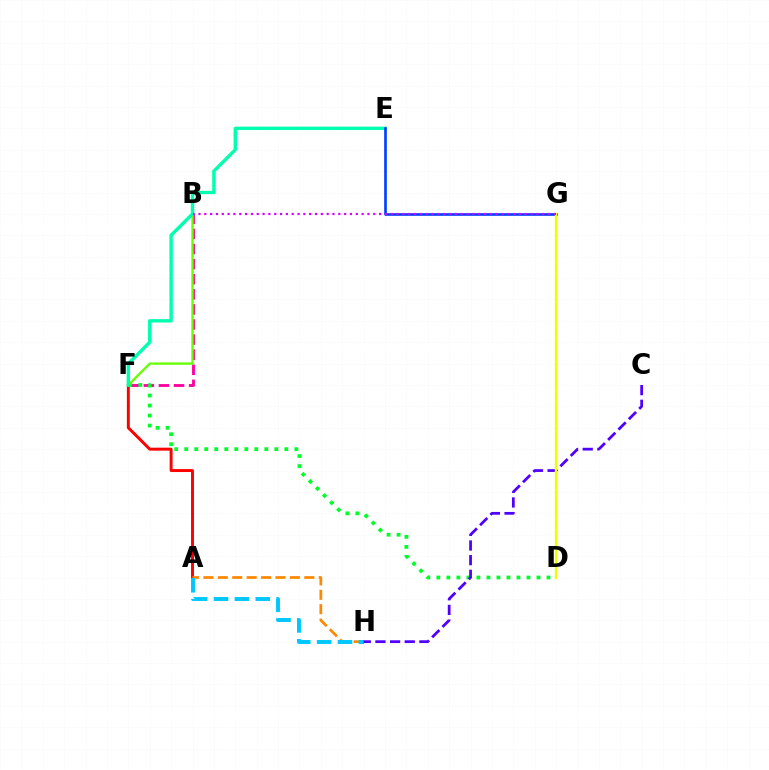{('B', 'F'): [{'color': '#ff00a0', 'line_style': 'dashed', 'thickness': 2.05}, {'color': '#66ff00', 'line_style': 'solid', 'thickness': 1.66}], ('A', 'F'): [{'color': '#ff0000', 'line_style': 'solid', 'thickness': 2.12}], ('A', 'H'): [{'color': '#ff8800', 'line_style': 'dashed', 'thickness': 1.96}, {'color': '#00c7ff', 'line_style': 'dashed', 'thickness': 2.84}], ('D', 'F'): [{'color': '#00ff27', 'line_style': 'dotted', 'thickness': 2.72}], ('E', 'F'): [{'color': '#00ffaf', 'line_style': 'solid', 'thickness': 2.44}], ('E', 'G'): [{'color': '#003fff', 'line_style': 'solid', 'thickness': 1.91}], ('C', 'H'): [{'color': '#4f00ff', 'line_style': 'dashed', 'thickness': 1.99}], ('D', 'G'): [{'color': '#eeff00', 'line_style': 'solid', 'thickness': 1.69}], ('B', 'G'): [{'color': '#d600ff', 'line_style': 'dotted', 'thickness': 1.58}]}